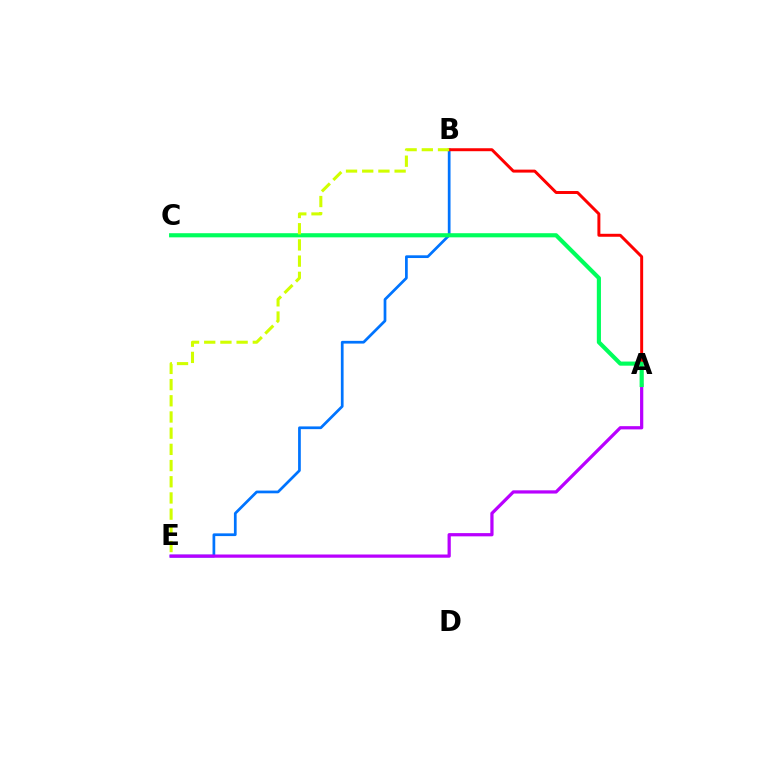{('B', 'E'): [{'color': '#0074ff', 'line_style': 'solid', 'thickness': 1.96}, {'color': '#d1ff00', 'line_style': 'dashed', 'thickness': 2.2}], ('A', 'E'): [{'color': '#b900ff', 'line_style': 'solid', 'thickness': 2.33}], ('A', 'B'): [{'color': '#ff0000', 'line_style': 'solid', 'thickness': 2.13}], ('A', 'C'): [{'color': '#00ff5c', 'line_style': 'solid', 'thickness': 2.97}]}